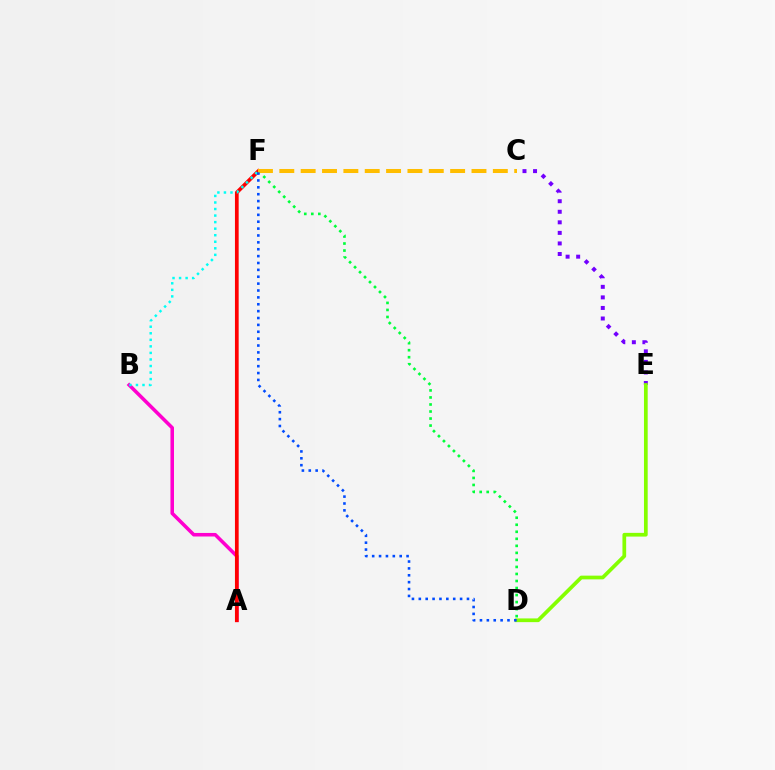{('A', 'B'): [{'color': '#ff00cf', 'line_style': 'solid', 'thickness': 2.55}], ('C', 'E'): [{'color': '#7200ff', 'line_style': 'dotted', 'thickness': 2.87}], ('D', 'E'): [{'color': '#84ff00', 'line_style': 'solid', 'thickness': 2.68}], ('D', 'F'): [{'color': '#00ff39', 'line_style': 'dotted', 'thickness': 1.91}, {'color': '#004bff', 'line_style': 'dotted', 'thickness': 1.87}], ('A', 'F'): [{'color': '#ff0000', 'line_style': 'solid', 'thickness': 2.67}], ('B', 'F'): [{'color': '#00fff6', 'line_style': 'dotted', 'thickness': 1.78}], ('C', 'F'): [{'color': '#ffbd00', 'line_style': 'dashed', 'thickness': 2.9}]}